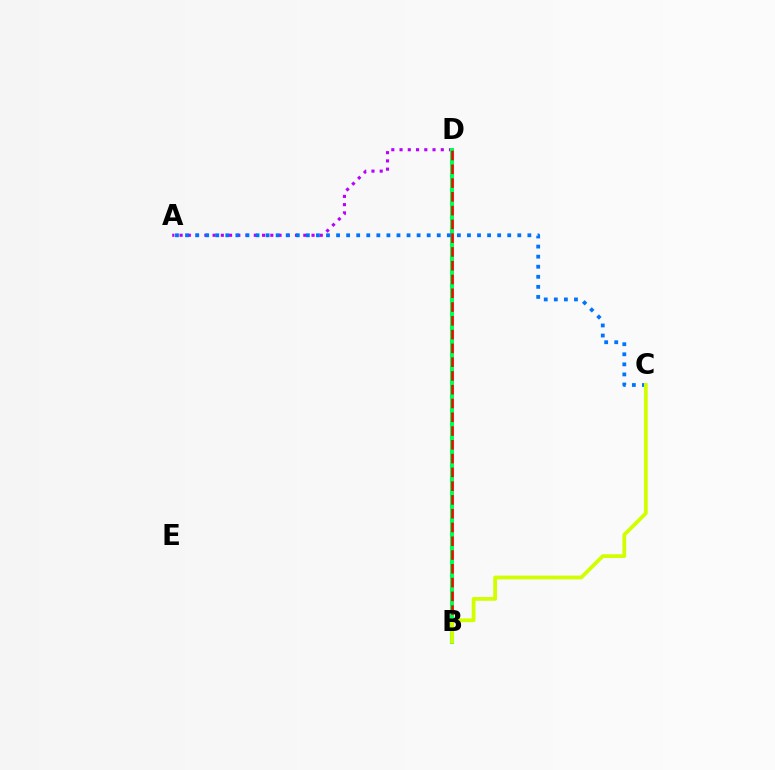{('A', 'D'): [{'color': '#b900ff', 'line_style': 'dotted', 'thickness': 2.24}], ('B', 'D'): [{'color': '#00ff5c', 'line_style': 'solid', 'thickness': 2.94}, {'color': '#ff0000', 'line_style': 'dashed', 'thickness': 1.87}], ('A', 'C'): [{'color': '#0074ff', 'line_style': 'dotted', 'thickness': 2.74}], ('B', 'C'): [{'color': '#d1ff00', 'line_style': 'solid', 'thickness': 2.72}]}